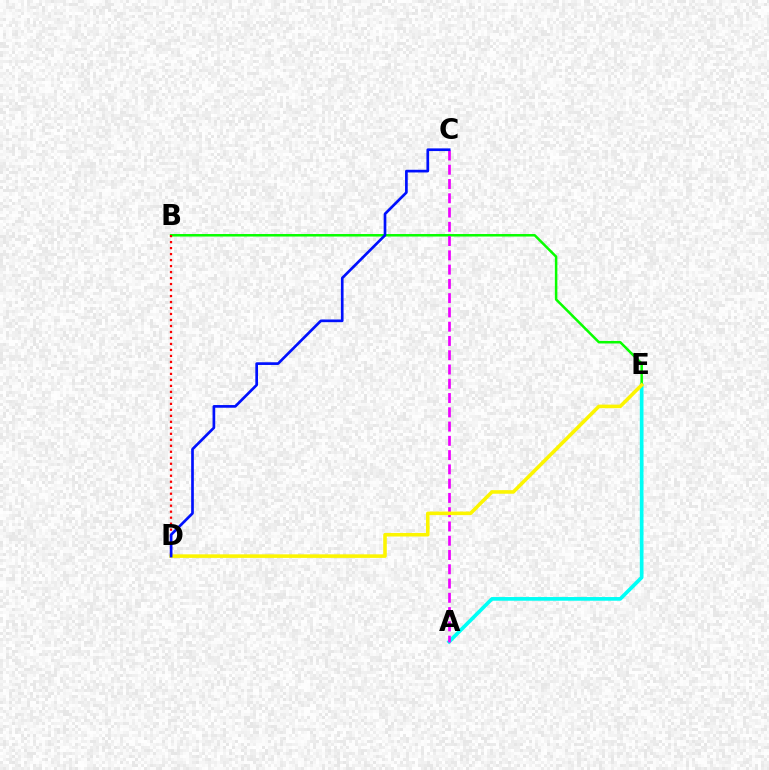{('A', 'E'): [{'color': '#00fff6', 'line_style': 'solid', 'thickness': 2.65}], ('B', 'E'): [{'color': '#08ff00', 'line_style': 'solid', 'thickness': 1.81}], ('A', 'C'): [{'color': '#ee00ff', 'line_style': 'dashed', 'thickness': 1.94}], ('B', 'D'): [{'color': '#ff0000', 'line_style': 'dotted', 'thickness': 1.63}], ('D', 'E'): [{'color': '#fcf500', 'line_style': 'solid', 'thickness': 2.56}], ('C', 'D'): [{'color': '#0010ff', 'line_style': 'solid', 'thickness': 1.93}]}